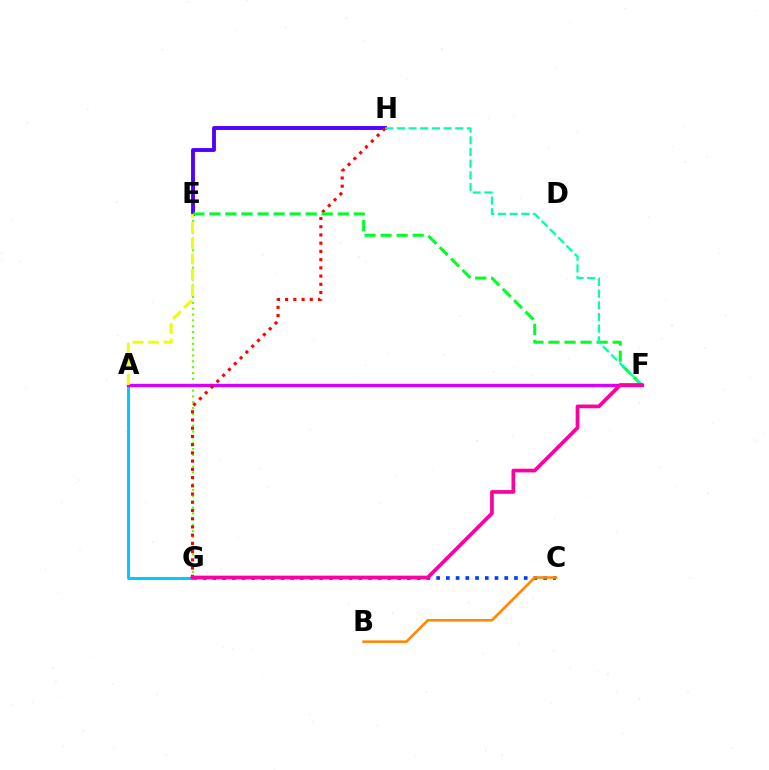{('E', 'H'): [{'color': '#4f00ff', 'line_style': 'solid', 'thickness': 2.78}], ('E', 'G'): [{'color': '#66ff00', 'line_style': 'dotted', 'thickness': 1.59}], ('C', 'G'): [{'color': '#003fff', 'line_style': 'dotted', 'thickness': 2.64}], ('A', 'G'): [{'color': '#00c7ff', 'line_style': 'solid', 'thickness': 2.1}], ('A', 'F'): [{'color': '#d600ff', 'line_style': 'solid', 'thickness': 2.4}], ('G', 'H'): [{'color': '#ff0000', 'line_style': 'dotted', 'thickness': 2.24}], ('A', 'E'): [{'color': '#eeff00', 'line_style': 'dashed', 'thickness': 2.13}], ('B', 'C'): [{'color': '#ff8800', 'line_style': 'solid', 'thickness': 1.85}], ('E', 'F'): [{'color': '#00ff27', 'line_style': 'dashed', 'thickness': 2.18}], ('F', 'H'): [{'color': '#00ffaf', 'line_style': 'dashed', 'thickness': 1.58}], ('F', 'G'): [{'color': '#ff00a0', 'line_style': 'solid', 'thickness': 2.67}]}